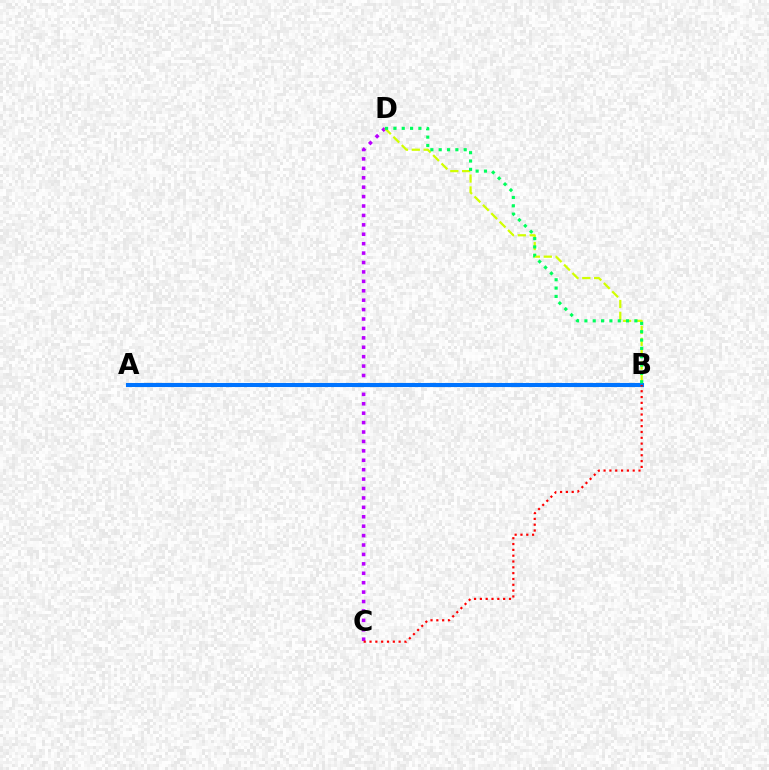{('C', 'D'): [{'color': '#b900ff', 'line_style': 'dotted', 'thickness': 2.56}], ('B', 'D'): [{'color': '#d1ff00', 'line_style': 'dashed', 'thickness': 1.61}, {'color': '#00ff5c', 'line_style': 'dotted', 'thickness': 2.26}], ('A', 'B'): [{'color': '#0074ff', 'line_style': 'solid', 'thickness': 2.94}], ('B', 'C'): [{'color': '#ff0000', 'line_style': 'dotted', 'thickness': 1.58}]}